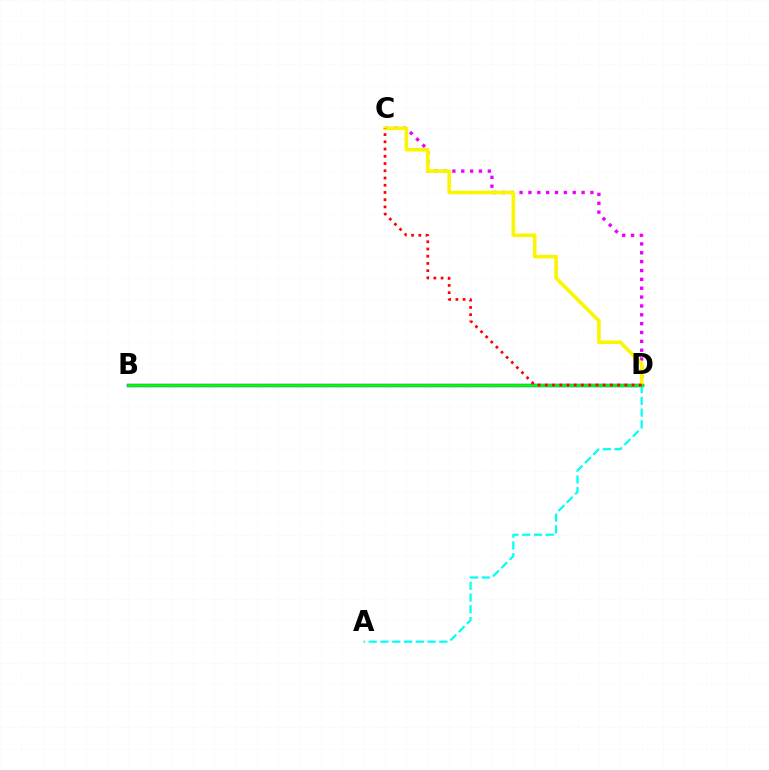{('B', 'D'): [{'color': '#0010ff', 'line_style': 'solid', 'thickness': 2.45}, {'color': '#08ff00', 'line_style': 'solid', 'thickness': 2.02}], ('A', 'D'): [{'color': '#00fff6', 'line_style': 'dashed', 'thickness': 1.6}], ('C', 'D'): [{'color': '#ee00ff', 'line_style': 'dotted', 'thickness': 2.41}, {'color': '#fcf500', 'line_style': 'solid', 'thickness': 2.59}, {'color': '#ff0000', 'line_style': 'dotted', 'thickness': 1.96}]}